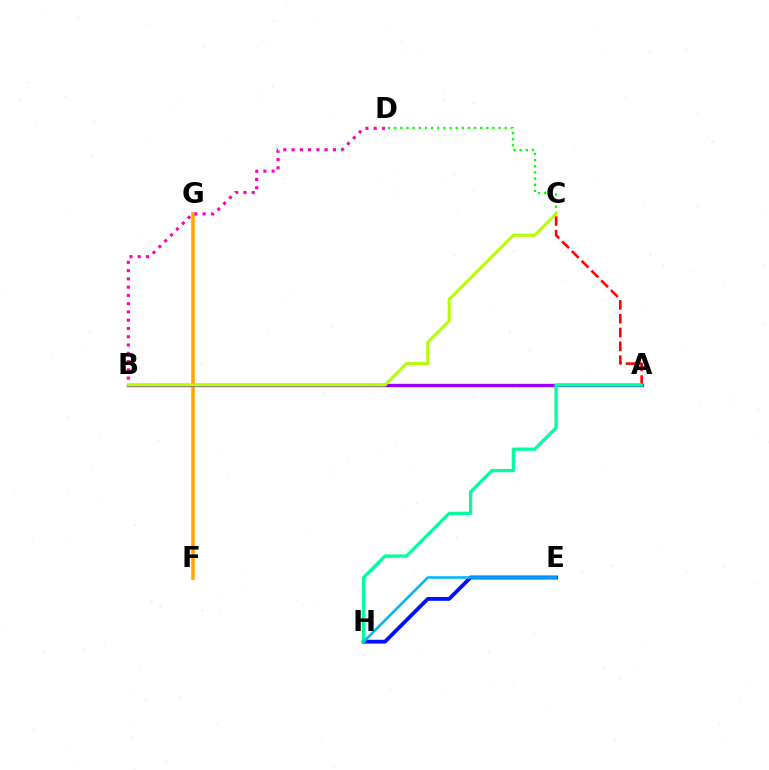{('A', 'C'): [{'color': '#ff0000', 'line_style': 'dashed', 'thickness': 1.88}], ('F', 'G'): [{'color': '#ffa500', 'line_style': 'solid', 'thickness': 2.53}], ('E', 'H'): [{'color': '#0010ff', 'line_style': 'solid', 'thickness': 2.74}, {'color': '#00b5ff', 'line_style': 'solid', 'thickness': 1.82}], ('C', 'D'): [{'color': '#08ff00', 'line_style': 'dotted', 'thickness': 1.67}], ('A', 'B'): [{'color': '#9b00ff', 'line_style': 'solid', 'thickness': 2.43}], ('B', 'D'): [{'color': '#ff00bd', 'line_style': 'dotted', 'thickness': 2.25}], ('B', 'C'): [{'color': '#b3ff00', 'line_style': 'solid', 'thickness': 2.17}], ('A', 'H'): [{'color': '#00ff9d', 'line_style': 'solid', 'thickness': 2.35}]}